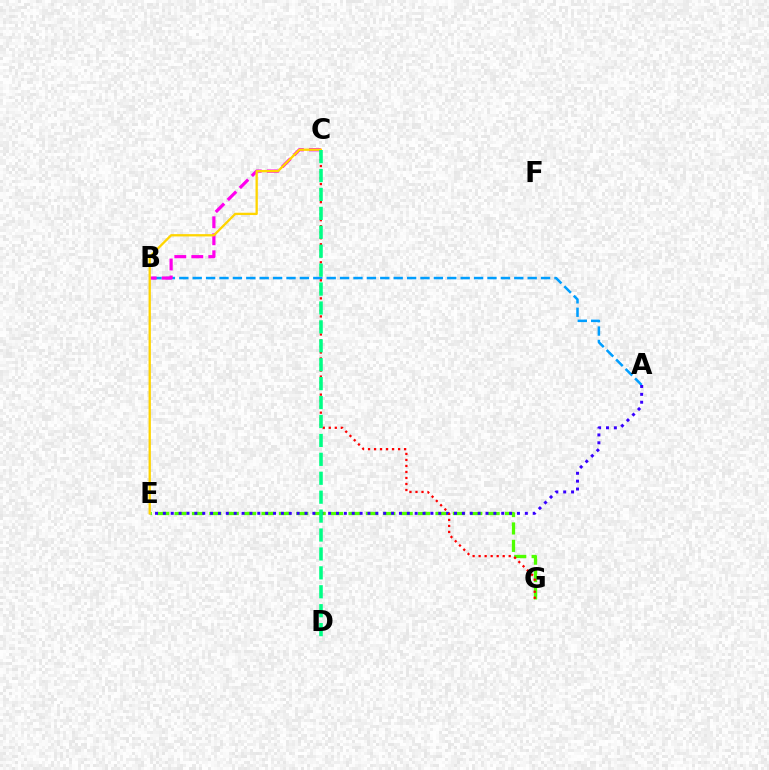{('E', 'G'): [{'color': '#4fff00', 'line_style': 'dashed', 'thickness': 2.36}], ('A', 'B'): [{'color': '#009eff', 'line_style': 'dashed', 'thickness': 1.82}], ('A', 'E'): [{'color': '#3700ff', 'line_style': 'dotted', 'thickness': 2.14}], ('B', 'C'): [{'color': '#ff00ed', 'line_style': 'dashed', 'thickness': 2.31}], ('C', 'E'): [{'color': '#ffd500', 'line_style': 'solid', 'thickness': 1.66}], ('C', 'G'): [{'color': '#ff0000', 'line_style': 'dotted', 'thickness': 1.63}], ('C', 'D'): [{'color': '#00ff86', 'line_style': 'dashed', 'thickness': 2.57}]}